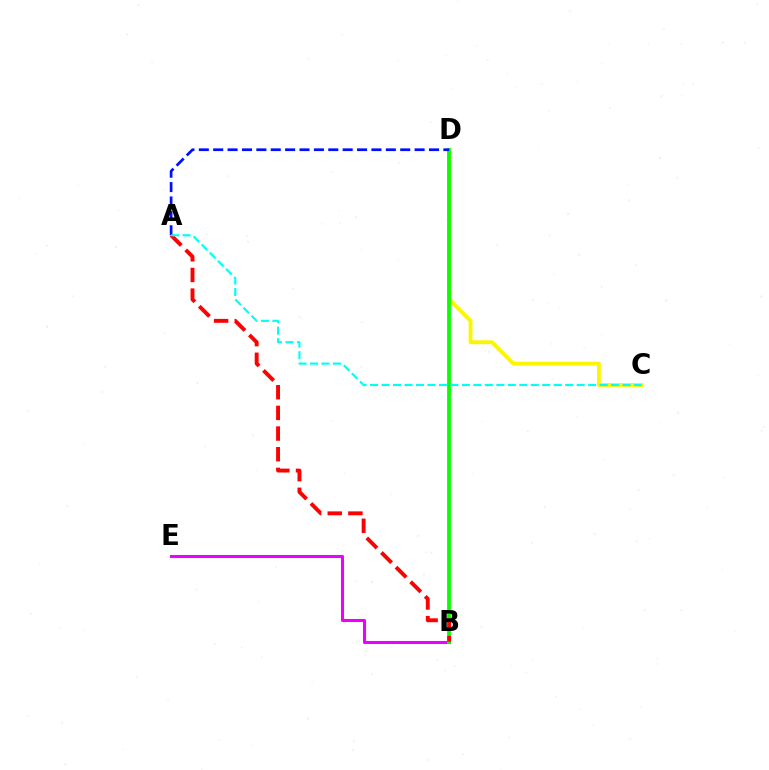{('B', 'E'): [{'color': '#ee00ff', 'line_style': 'solid', 'thickness': 2.2}], ('C', 'D'): [{'color': '#fcf500', 'line_style': 'solid', 'thickness': 2.78}], ('B', 'D'): [{'color': '#08ff00', 'line_style': 'solid', 'thickness': 2.72}], ('A', 'B'): [{'color': '#ff0000', 'line_style': 'dashed', 'thickness': 2.81}], ('A', 'D'): [{'color': '#0010ff', 'line_style': 'dashed', 'thickness': 1.95}], ('A', 'C'): [{'color': '#00fff6', 'line_style': 'dashed', 'thickness': 1.56}]}